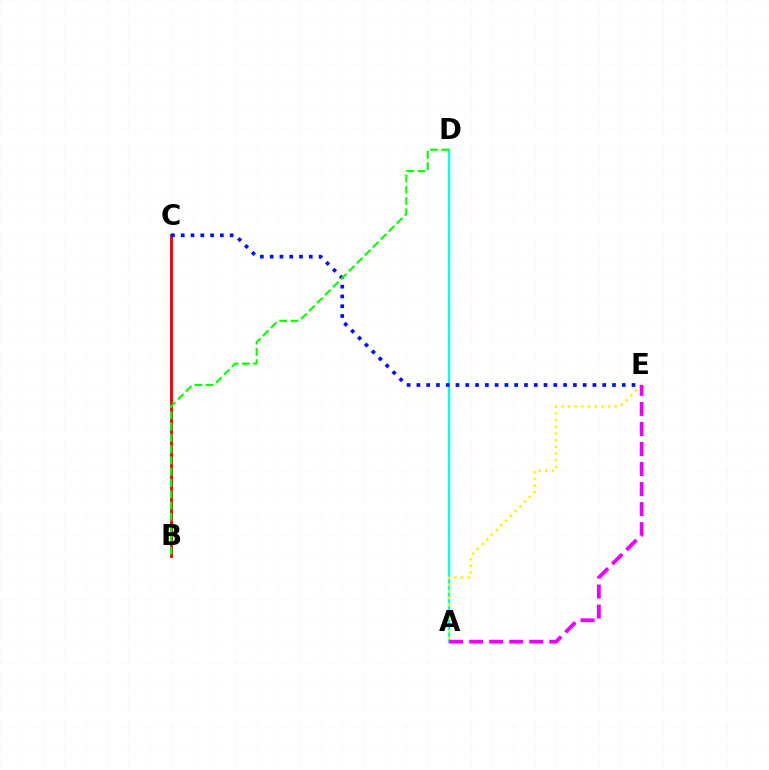{('B', 'C'): [{'color': '#ff0000', 'line_style': 'solid', 'thickness': 2.08}], ('A', 'D'): [{'color': '#00fff6', 'line_style': 'solid', 'thickness': 1.67}], ('A', 'E'): [{'color': '#fcf500', 'line_style': 'dotted', 'thickness': 1.82}, {'color': '#ee00ff', 'line_style': 'dashed', 'thickness': 2.72}], ('C', 'E'): [{'color': '#0010ff', 'line_style': 'dotted', 'thickness': 2.66}], ('B', 'D'): [{'color': '#08ff00', 'line_style': 'dashed', 'thickness': 1.53}]}